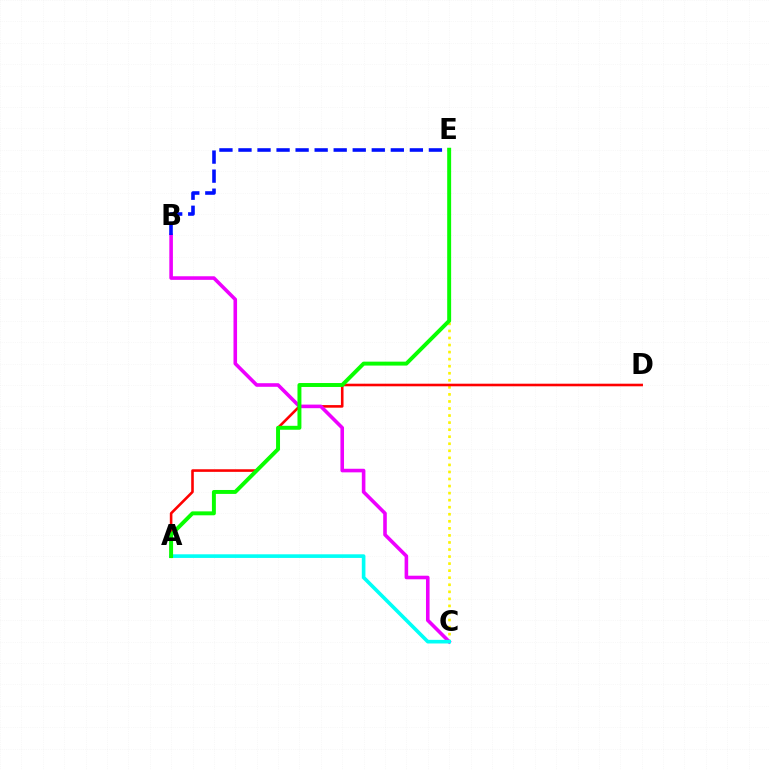{('C', 'E'): [{'color': '#fcf500', 'line_style': 'dotted', 'thickness': 1.92}], ('A', 'D'): [{'color': '#ff0000', 'line_style': 'solid', 'thickness': 1.87}], ('B', 'C'): [{'color': '#ee00ff', 'line_style': 'solid', 'thickness': 2.58}], ('A', 'C'): [{'color': '#00fff6', 'line_style': 'solid', 'thickness': 2.61}], ('B', 'E'): [{'color': '#0010ff', 'line_style': 'dashed', 'thickness': 2.59}], ('A', 'E'): [{'color': '#08ff00', 'line_style': 'solid', 'thickness': 2.83}]}